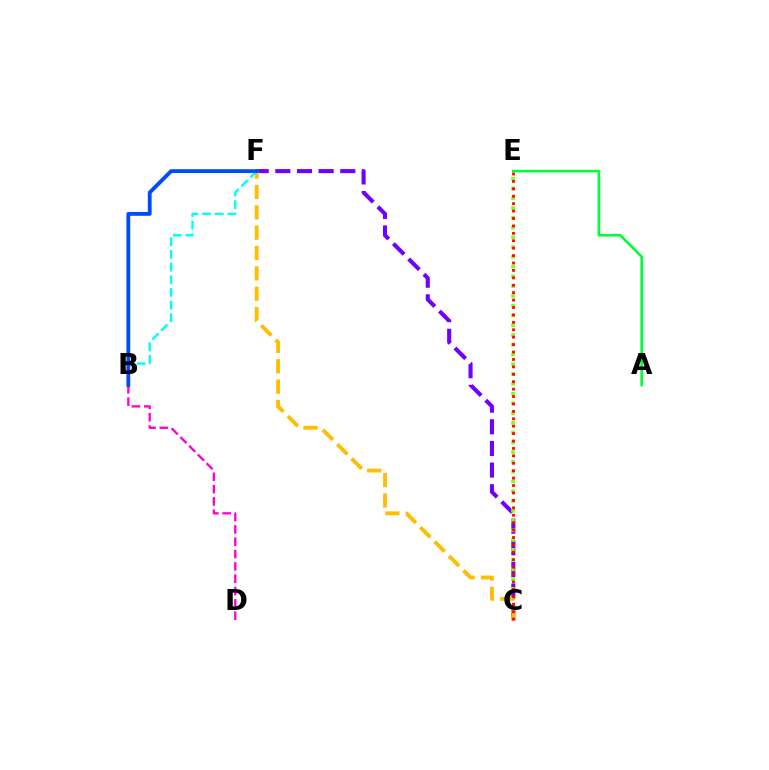{('A', 'E'): [{'color': '#00ff39', 'line_style': 'solid', 'thickness': 1.9}], ('C', 'F'): [{'color': '#7200ff', 'line_style': 'dashed', 'thickness': 2.94}, {'color': '#ffbd00', 'line_style': 'dashed', 'thickness': 2.76}], ('C', 'E'): [{'color': '#84ff00', 'line_style': 'dotted', 'thickness': 2.65}, {'color': '#ff0000', 'line_style': 'dotted', 'thickness': 2.02}], ('B', 'D'): [{'color': '#ff00cf', 'line_style': 'dashed', 'thickness': 1.68}], ('B', 'F'): [{'color': '#00fff6', 'line_style': 'dashed', 'thickness': 1.72}, {'color': '#004bff', 'line_style': 'solid', 'thickness': 2.76}]}